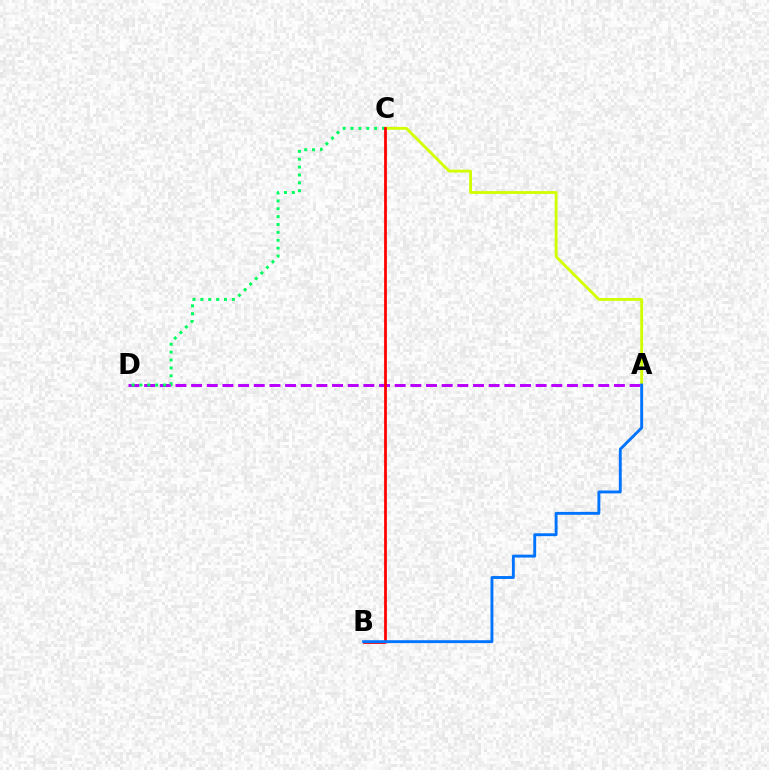{('A', 'C'): [{'color': '#d1ff00', 'line_style': 'solid', 'thickness': 2.04}], ('A', 'D'): [{'color': '#b900ff', 'line_style': 'dashed', 'thickness': 2.13}], ('C', 'D'): [{'color': '#00ff5c', 'line_style': 'dotted', 'thickness': 2.14}], ('B', 'C'): [{'color': '#ff0000', 'line_style': 'solid', 'thickness': 1.99}], ('A', 'B'): [{'color': '#0074ff', 'line_style': 'solid', 'thickness': 2.08}]}